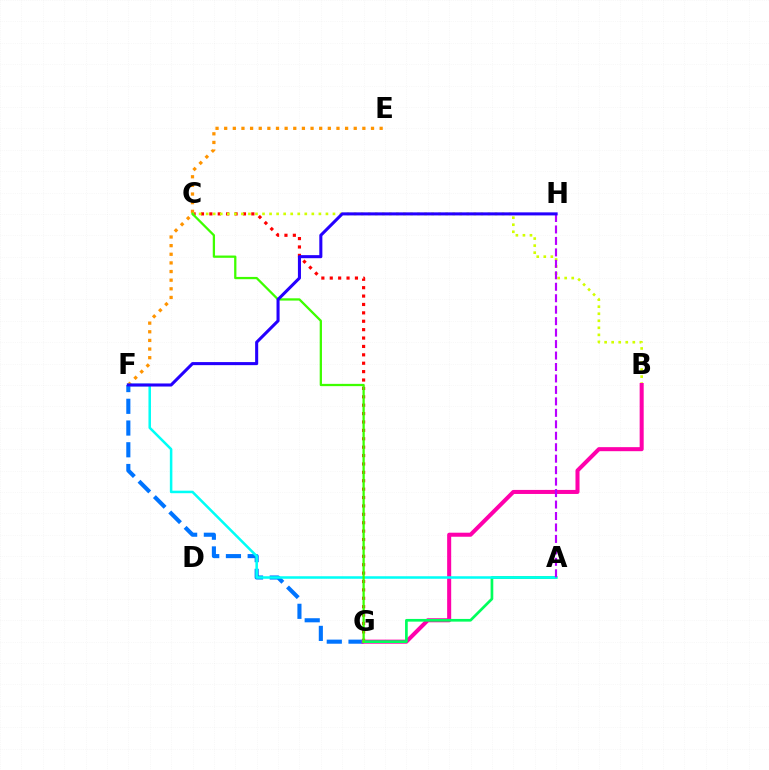{('C', 'G'): [{'color': '#ff0000', 'line_style': 'dotted', 'thickness': 2.28}, {'color': '#3dff00', 'line_style': 'solid', 'thickness': 1.64}], ('E', 'F'): [{'color': '#ff9400', 'line_style': 'dotted', 'thickness': 2.35}], ('B', 'C'): [{'color': '#d1ff00', 'line_style': 'dotted', 'thickness': 1.91}], ('F', 'G'): [{'color': '#0074ff', 'line_style': 'dashed', 'thickness': 2.95}], ('B', 'G'): [{'color': '#ff00ac', 'line_style': 'solid', 'thickness': 2.91}], ('A', 'G'): [{'color': '#00ff5c', 'line_style': 'solid', 'thickness': 1.94}], ('A', 'F'): [{'color': '#00fff6', 'line_style': 'solid', 'thickness': 1.82}], ('A', 'H'): [{'color': '#b900ff', 'line_style': 'dashed', 'thickness': 1.56}], ('F', 'H'): [{'color': '#2500ff', 'line_style': 'solid', 'thickness': 2.2}]}